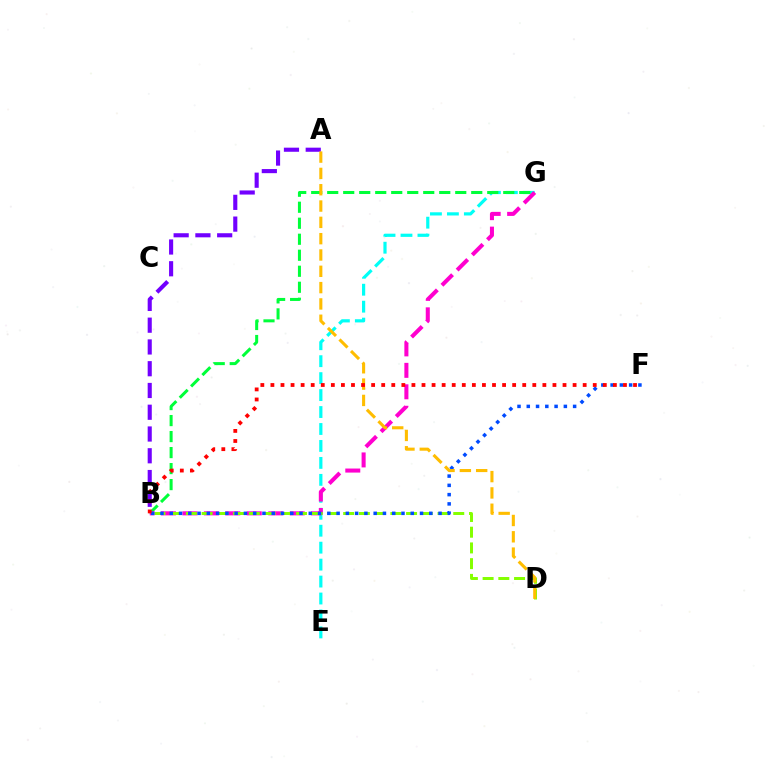{('A', 'B'): [{'color': '#7200ff', 'line_style': 'dashed', 'thickness': 2.96}], ('E', 'G'): [{'color': '#00fff6', 'line_style': 'dashed', 'thickness': 2.3}], ('B', 'G'): [{'color': '#00ff39', 'line_style': 'dashed', 'thickness': 2.17}, {'color': '#ff00cf', 'line_style': 'dashed', 'thickness': 2.92}], ('B', 'D'): [{'color': '#84ff00', 'line_style': 'dashed', 'thickness': 2.14}], ('B', 'F'): [{'color': '#004bff', 'line_style': 'dotted', 'thickness': 2.52}, {'color': '#ff0000', 'line_style': 'dotted', 'thickness': 2.74}], ('A', 'D'): [{'color': '#ffbd00', 'line_style': 'dashed', 'thickness': 2.22}]}